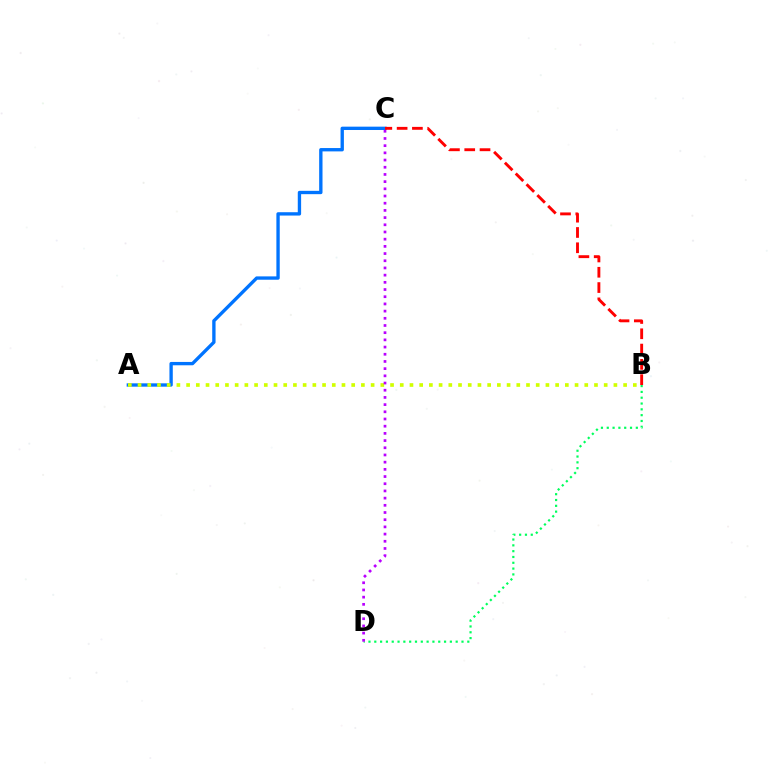{('A', 'C'): [{'color': '#0074ff', 'line_style': 'solid', 'thickness': 2.41}], ('A', 'B'): [{'color': '#d1ff00', 'line_style': 'dotted', 'thickness': 2.64}], ('B', 'D'): [{'color': '#00ff5c', 'line_style': 'dotted', 'thickness': 1.58}], ('C', 'D'): [{'color': '#b900ff', 'line_style': 'dotted', 'thickness': 1.95}], ('B', 'C'): [{'color': '#ff0000', 'line_style': 'dashed', 'thickness': 2.08}]}